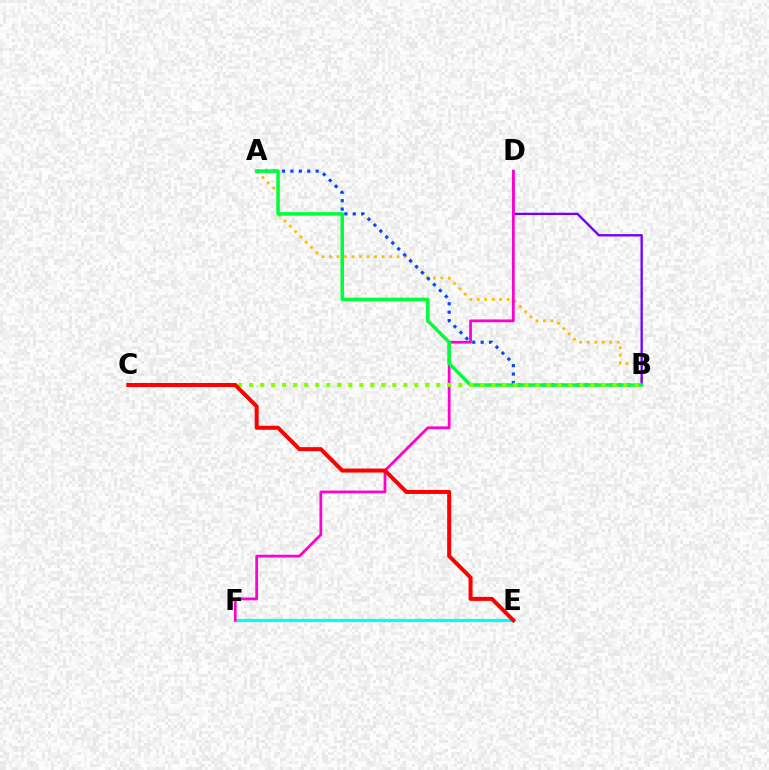{('A', 'B'): [{'color': '#ffbd00', 'line_style': 'dotted', 'thickness': 2.04}, {'color': '#004bff', 'line_style': 'dotted', 'thickness': 2.29}, {'color': '#00ff39', 'line_style': 'solid', 'thickness': 2.52}], ('E', 'F'): [{'color': '#00fff6', 'line_style': 'solid', 'thickness': 2.32}], ('B', 'D'): [{'color': '#7200ff', 'line_style': 'solid', 'thickness': 1.68}], ('D', 'F'): [{'color': '#ff00cf', 'line_style': 'solid', 'thickness': 1.98}], ('B', 'C'): [{'color': '#84ff00', 'line_style': 'dotted', 'thickness': 2.99}], ('C', 'E'): [{'color': '#ff0000', 'line_style': 'solid', 'thickness': 2.88}]}